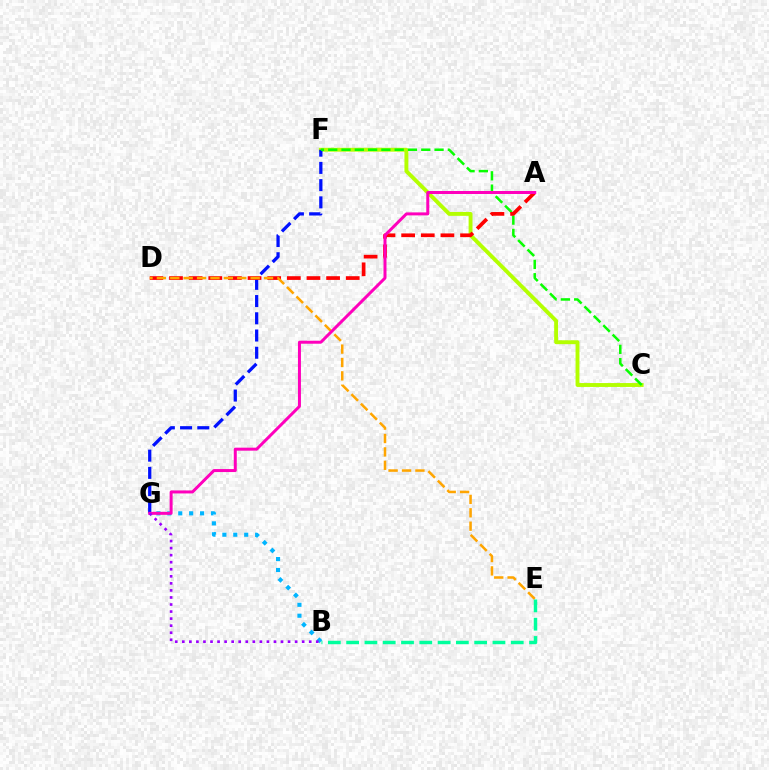{('C', 'F'): [{'color': '#b3ff00', 'line_style': 'solid', 'thickness': 2.8}, {'color': '#08ff00', 'line_style': 'dashed', 'thickness': 1.81}], ('F', 'G'): [{'color': '#0010ff', 'line_style': 'dashed', 'thickness': 2.34}], ('B', 'G'): [{'color': '#00b5ff', 'line_style': 'dotted', 'thickness': 2.97}, {'color': '#9b00ff', 'line_style': 'dotted', 'thickness': 1.92}], ('A', 'D'): [{'color': '#ff0000', 'line_style': 'dashed', 'thickness': 2.67}], ('D', 'E'): [{'color': '#ffa500', 'line_style': 'dashed', 'thickness': 1.82}], ('A', 'G'): [{'color': '#ff00bd', 'line_style': 'solid', 'thickness': 2.15}], ('B', 'E'): [{'color': '#00ff9d', 'line_style': 'dashed', 'thickness': 2.48}]}